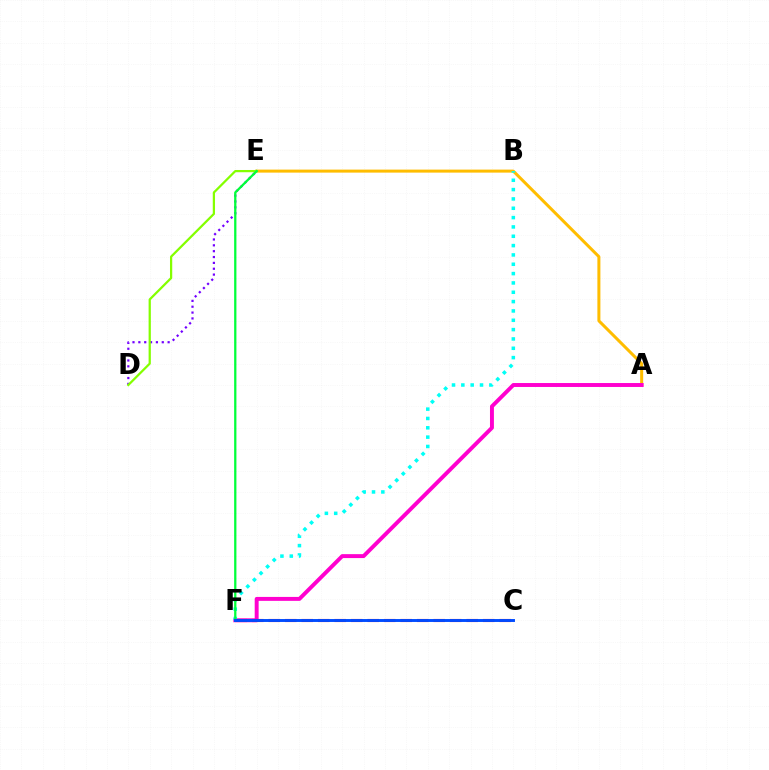{('A', 'E'): [{'color': '#ffbd00', 'line_style': 'solid', 'thickness': 2.17}], ('A', 'F'): [{'color': '#ff00cf', 'line_style': 'solid', 'thickness': 2.83}], ('D', 'E'): [{'color': '#7200ff', 'line_style': 'dotted', 'thickness': 1.59}, {'color': '#84ff00', 'line_style': 'solid', 'thickness': 1.61}], ('B', 'F'): [{'color': '#00fff6', 'line_style': 'dotted', 'thickness': 2.54}], ('E', 'F'): [{'color': '#00ff39', 'line_style': 'solid', 'thickness': 1.63}], ('C', 'F'): [{'color': '#ff0000', 'line_style': 'dashed', 'thickness': 2.24}, {'color': '#004bff', 'line_style': 'solid', 'thickness': 2.1}]}